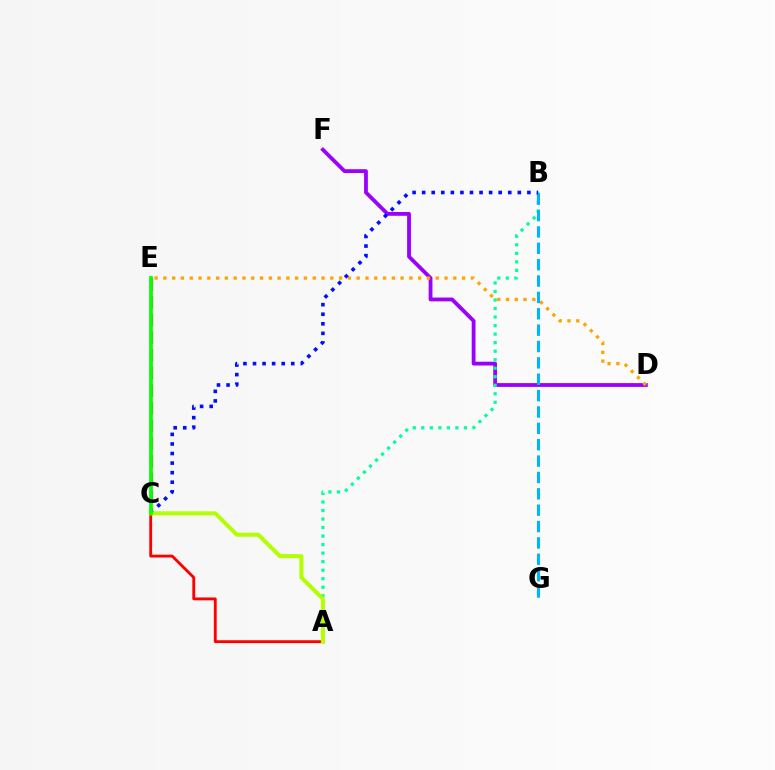{('D', 'F'): [{'color': '#9b00ff', 'line_style': 'solid', 'thickness': 2.74}], ('A', 'B'): [{'color': '#00ff9d', 'line_style': 'dotted', 'thickness': 2.32}], ('D', 'E'): [{'color': '#ffa500', 'line_style': 'dotted', 'thickness': 2.39}], ('C', 'E'): [{'color': '#ff00bd', 'line_style': 'dashed', 'thickness': 2.4}, {'color': '#08ff00', 'line_style': 'solid', 'thickness': 2.7}], ('B', 'G'): [{'color': '#00b5ff', 'line_style': 'dashed', 'thickness': 2.22}], ('B', 'C'): [{'color': '#0010ff', 'line_style': 'dotted', 'thickness': 2.6}], ('A', 'C'): [{'color': '#ff0000', 'line_style': 'solid', 'thickness': 2.05}, {'color': '#b3ff00', 'line_style': 'solid', 'thickness': 2.91}]}